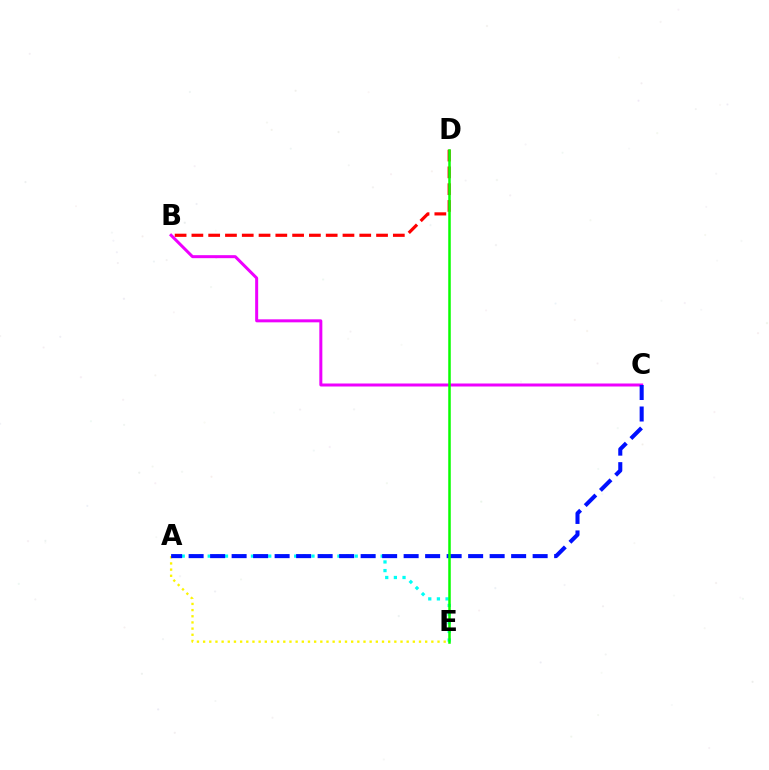{('A', 'E'): [{'color': '#fcf500', 'line_style': 'dotted', 'thickness': 1.68}, {'color': '#00fff6', 'line_style': 'dotted', 'thickness': 2.35}], ('B', 'C'): [{'color': '#ee00ff', 'line_style': 'solid', 'thickness': 2.16}], ('B', 'D'): [{'color': '#ff0000', 'line_style': 'dashed', 'thickness': 2.28}], ('A', 'C'): [{'color': '#0010ff', 'line_style': 'dashed', 'thickness': 2.92}], ('D', 'E'): [{'color': '#08ff00', 'line_style': 'solid', 'thickness': 1.81}]}